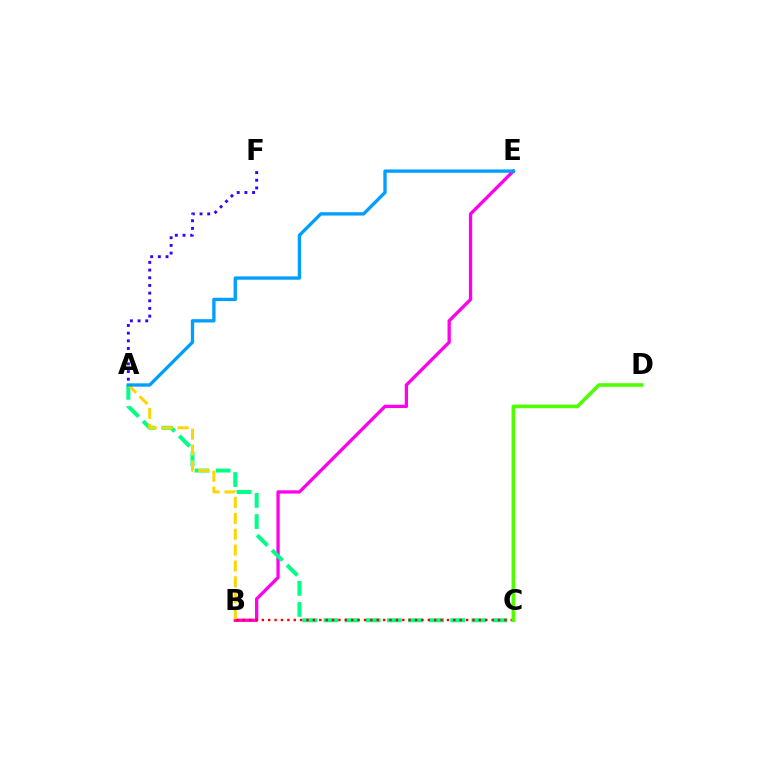{('B', 'E'): [{'color': '#ff00ed', 'line_style': 'solid', 'thickness': 2.37}], ('A', 'C'): [{'color': '#00ff86', 'line_style': 'dashed', 'thickness': 2.87}], ('B', 'C'): [{'color': '#ff0000', 'line_style': 'dotted', 'thickness': 1.73}], ('A', 'B'): [{'color': '#ffd500', 'line_style': 'dashed', 'thickness': 2.16}], ('C', 'D'): [{'color': '#4fff00', 'line_style': 'solid', 'thickness': 2.59}], ('A', 'F'): [{'color': '#3700ff', 'line_style': 'dotted', 'thickness': 2.09}], ('A', 'E'): [{'color': '#009eff', 'line_style': 'solid', 'thickness': 2.39}]}